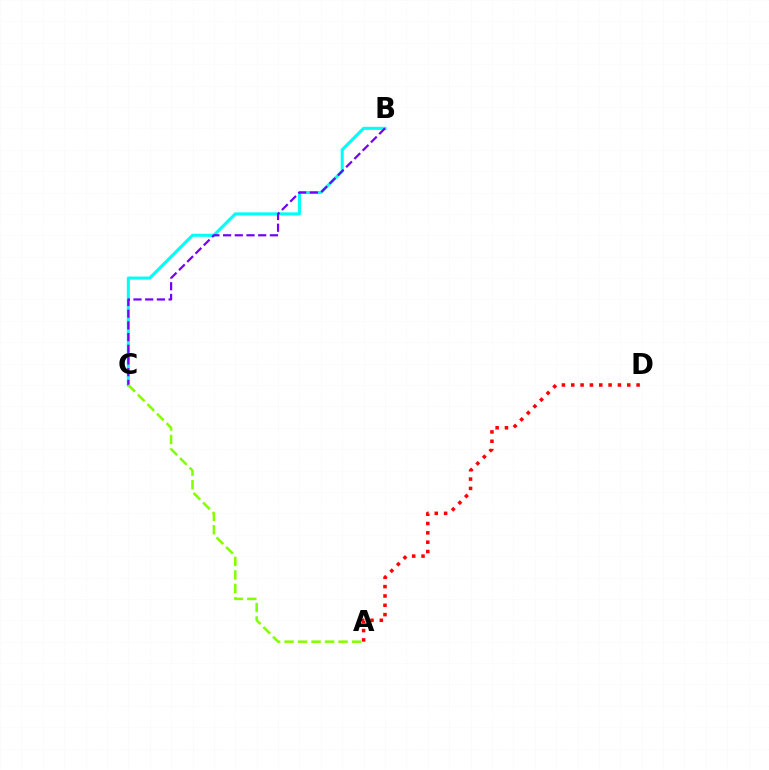{('A', 'D'): [{'color': '#ff0000', 'line_style': 'dotted', 'thickness': 2.54}], ('B', 'C'): [{'color': '#00fff6', 'line_style': 'solid', 'thickness': 2.2}, {'color': '#7200ff', 'line_style': 'dashed', 'thickness': 1.59}], ('A', 'C'): [{'color': '#84ff00', 'line_style': 'dashed', 'thickness': 1.83}]}